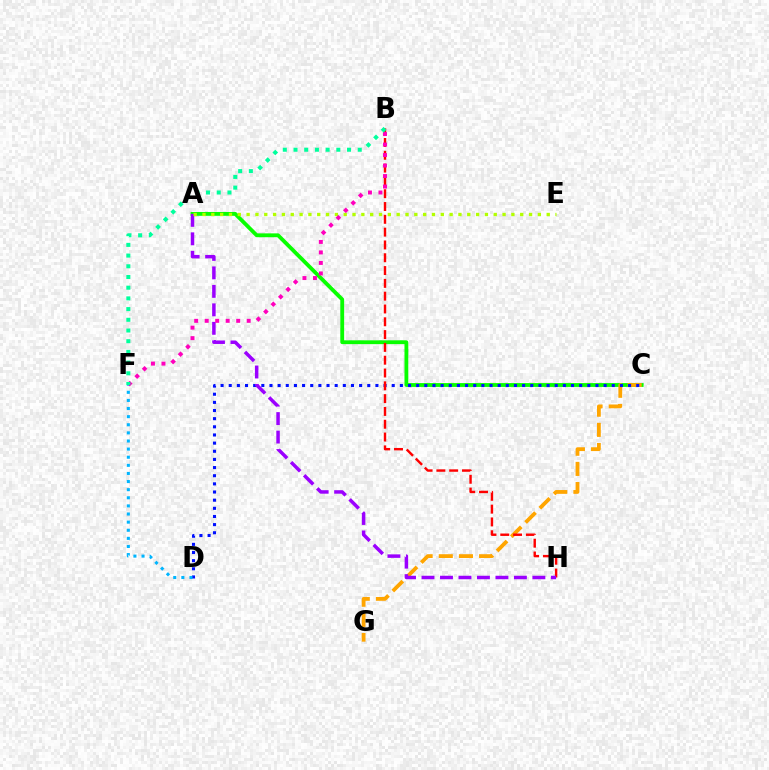{('A', 'C'): [{'color': '#08ff00', 'line_style': 'solid', 'thickness': 2.75}], ('C', 'G'): [{'color': '#ffa500', 'line_style': 'dashed', 'thickness': 2.74}], ('C', 'D'): [{'color': '#0010ff', 'line_style': 'dotted', 'thickness': 2.21}], ('B', 'H'): [{'color': '#ff0000', 'line_style': 'dashed', 'thickness': 1.74}], ('A', 'H'): [{'color': '#9b00ff', 'line_style': 'dashed', 'thickness': 2.51}], ('A', 'E'): [{'color': '#b3ff00', 'line_style': 'dotted', 'thickness': 2.4}], ('D', 'F'): [{'color': '#00b5ff', 'line_style': 'dotted', 'thickness': 2.2}], ('B', 'F'): [{'color': '#ff00bd', 'line_style': 'dotted', 'thickness': 2.85}, {'color': '#00ff9d', 'line_style': 'dotted', 'thickness': 2.91}]}